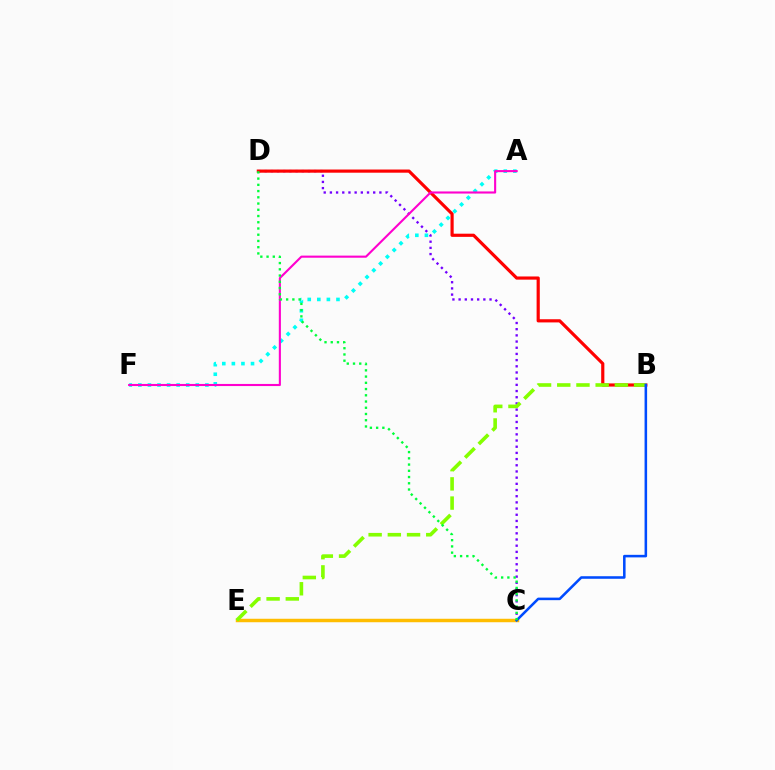{('C', 'D'): [{'color': '#7200ff', 'line_style': 'dotted', 'thickness': 1.68}, {'color': '#00ff39', 'line_style': 'dotted', 'thickness': 1.69}], ('B', 'D'): [{'color': '#ff0000', 'line_style': 'solid', 'thickness': 2.28}], ('C', 'E'): [{'color': '#ffbd00', 'line_style': 'solid', 'thickness': 2.49}], ('B', 'E'): [{'color': '#84ff00', 'line_style': 'dashed', 'thickness': 2.61}], ('B', 'C'): [{'color': '#004bff', 'line_style': 'solid', 'thickness': 1.84}], ('A', 'F'): [{'color': '#00fff6', 'line_style': 'dotted', 'thickness': 2.6}, {'color': '#ff00cf', 'line_style': 'solid', 'thickness': 1.52}]}